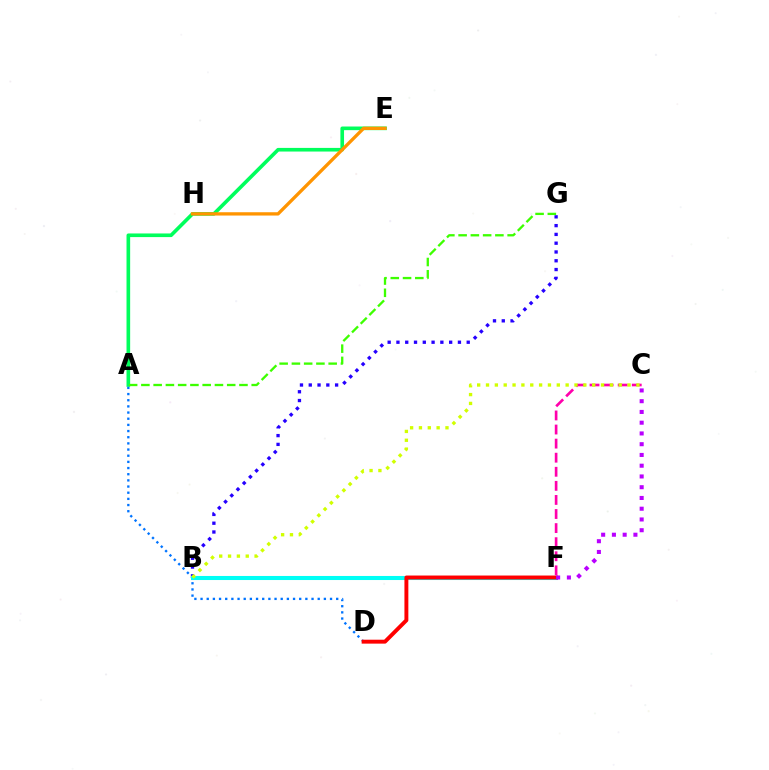{('A', 'E'): [{'color': '#00ff5c', 'line_style': 'solid', 'thickness': 2.62}], ('A', 'D'): [{'color': '#0074ff', 'line_style': 'dotted', 'thickness': 1.68}], ('C', 'F'): [{'color': '#ff00ac', 'line_style': 'dashed', 'thickness': 1.91}, {'color': '#b900ff', 'line_style': 'dotted', 'thickness': 2.92}], ('B', 'G'): [{'color': '#2500ff', 'line_style': 'dotted', 'thickness': 2.39}], ('B', 'F'): [{'color': '#00fff6', 'line_style': 'solid', 'thickness': 2.92}], ('E', 'H'): [{'color': '#ff9400', 'line_style': 'solid', 'thickness': 2.38}], ('D', 'F'): [{'color': '#ff0000', 'line_style': 'solid', 'thickness': 2.82}], ('A', 'G'): [{'color': '#3dff00', 'line_style': 'dashed', 'thickness': 1.67}], ('B', 'C'): [{'color': '#d1ff00', 'line_style': 'dotted', 'thickness': 2.4}]}